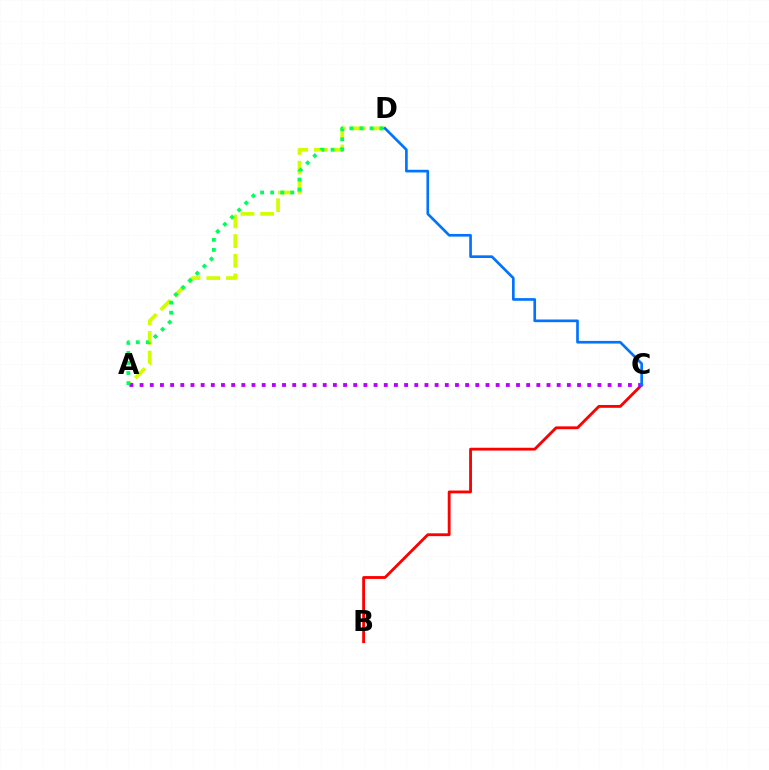{('B', 'C'): [{'color': '#ff0000', 'line_style': 'solid', 'thickness': 2.04}], ('A', 'D'): [{'color': '#d1ff00', 'line_style': 'dashed', 'thickness': 2.67}, {'color': '#00ff5c', 'line_style': 'dotted', 'thickness': 2.73}], ('A', 'C'): [{'color': '#b900ff', 'line_style': 'dotted', 'thickness': 2.76}], ('C', 'D'): [{'color': '#0074ff', 'line_style': 'solid', 'thickness': 1.92}]}